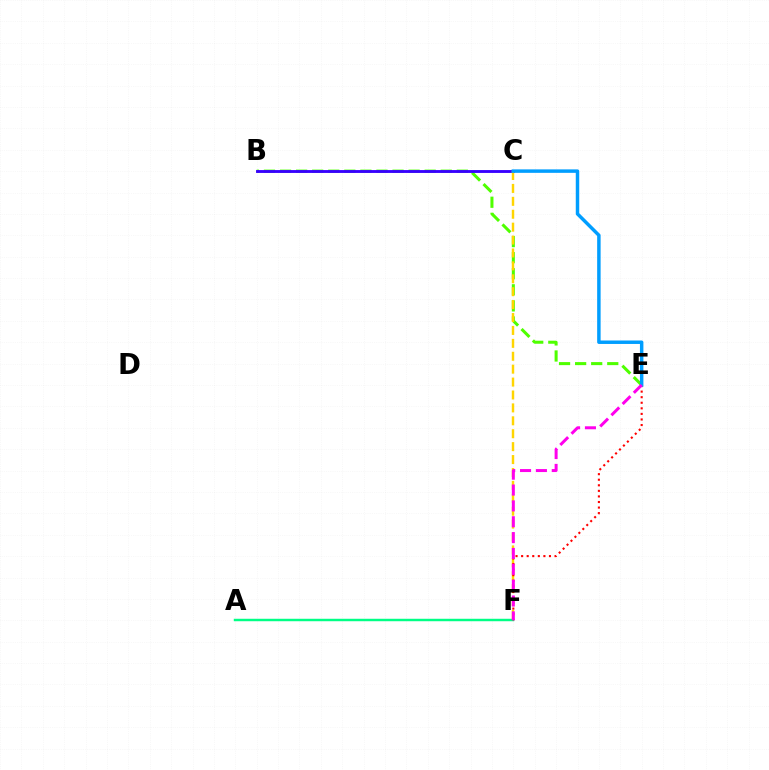{('B', 'E'): [{'color': '#4fff00', 'line_style': 'dashed', 'thickness': 2.18}], ('A', 'F'): [{'color': '#00ff86', 'line_style': 'solid', 'thickness': 1.77}], ('B', 'C'): [{'color': '#3700ff', 'line_style': 'solid', 'thickness': 2.06}], ('C', 'F'): [{'color': '#ffd500', 'line_style': 'dashed', 'thickness': 1.75}], ('E', 'F'): [{'color': '#ff0000', 'line_style': 'dotted', 'thickness': 1.51}, {'color': '#ff00ed', 'line_style': 'dashed', 'thickness': 2.15}], ('C', 'E'): [{'color': '#009eff', 'line_style': 'solid', 'thickness': 2.49}]}